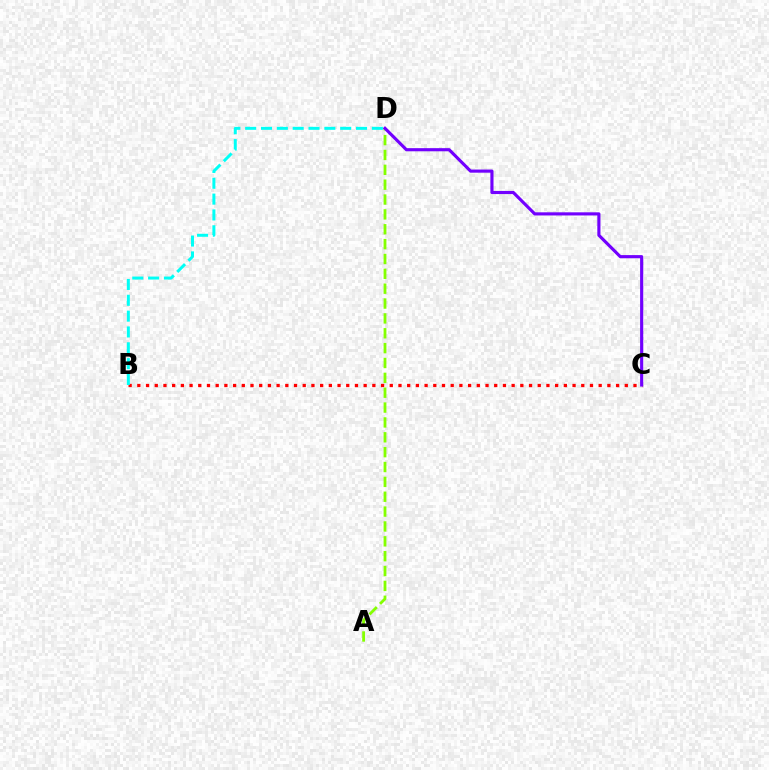{('B', 'C'): [{'color': '#ff0000', 'line_style': 'dotted', 'thickness': 2.36}], ('A', 'D'): [{'color': '#84ff00', 'line_style': 'dashed', 'thickness': 2.02}], ('C', 'D'): [{'color': '#7200ff', 'line_style': 'solid', 'thickness': 2.26}], ('B', 'D'): [{'color': '#00fff6', 'line_style': 'dashed', 'thickness': 2.15}]}